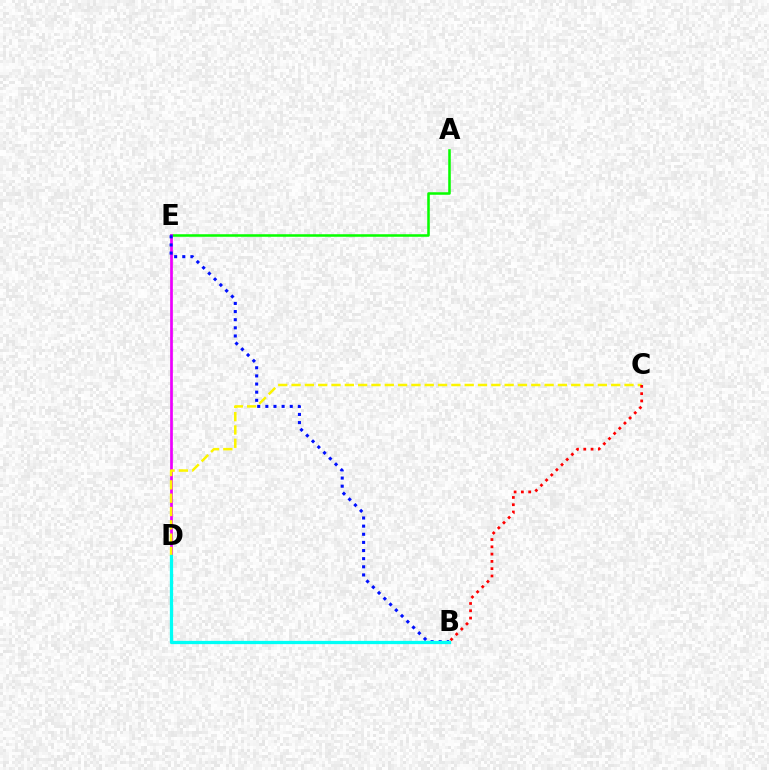{('A', 'E'): [{'color': '#08ff00', 'line_style': 'solid', 'thickness': 1.83}], ('D', 'E'): [{'color': '#ee00ff', 'line_style': 'solid', 'thickness': 1.96}], ('C', 'D'): [{'color': '#fcf500', 'line_style': 'dashed', 'thickness': 1.81}], ('B', 'C'): [{'color': '#ff0000', 'line_style': 'dotted', 'thickness': 1.98}], ('B', 'E'): [{'color': '#0010ff', 'line_style': 'dotted', 'thickness': 2.21}], ('B', 'D'): [{'color': '#00fff6', 'line_style': 'solid', 'thickness': 2.35}]}